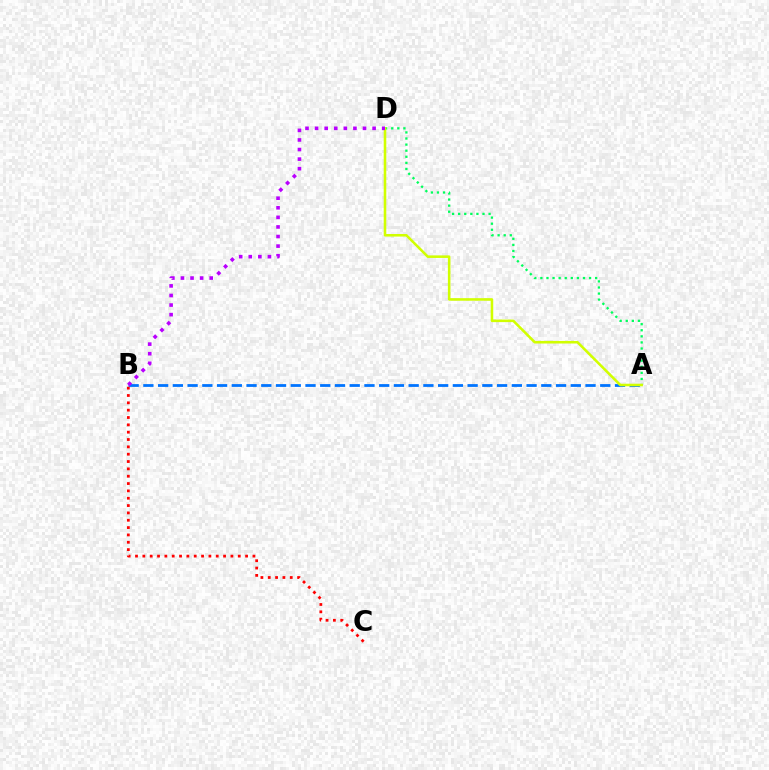{('A', 'B'): [{'color': '#0074ff', 'line_style': 'dashed', 'thickness': 2.0}], ('B', 'C'): [{'color': '#ff0000', 'line_style': 'dotted', 'thickness': 1.99}], ('A', 'D'): [{'color': '#00ff5c', 'line_style': 'dotted', 'thickness': 1.65}, {'color': '#d1ff00', 'line_style': 'solid', 'thickness': 1.85}], ('B', 'D'): [{'color': '#b900ff', 'line_style': 'dotted', 'thickness': 2.6}]}